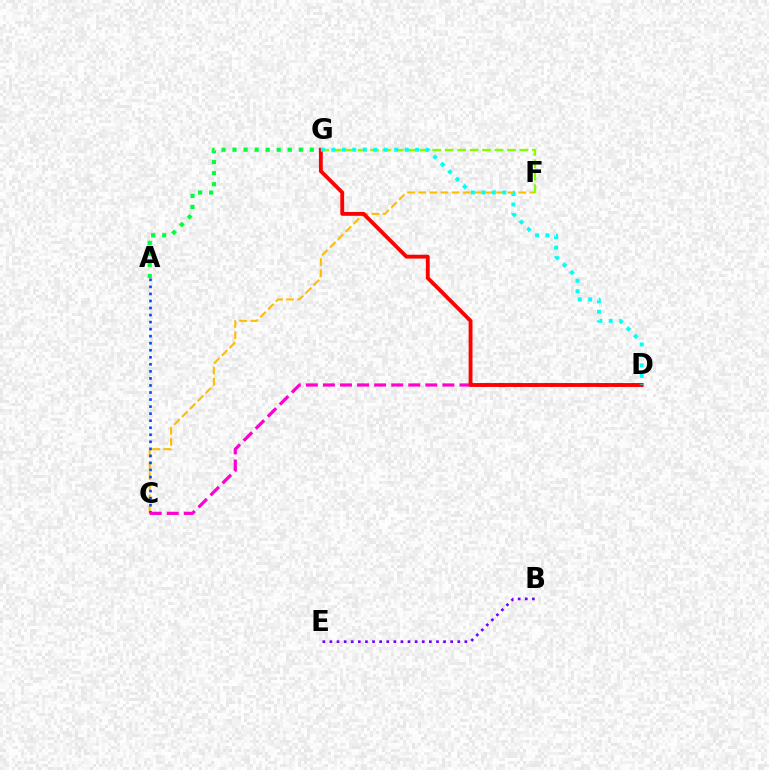{('C', 'F'): [{'color': '#ffbd00', 'line_style': 'dashed', 'thickness': 1.51}], ('F', 'G'): [{'color': '#84ff00', 'line_style': 'dashed', 'thickness': 1.69}], ('A', 'C'): [{'color': '#004bff', 'line_style': 'dotted', 'thickness': 1.91}], ('C', 'D'): [{'color': '#ff00cf', 'line_style': 'dashed', 'thickness': 2.32}], ('B', 'E'): [{'color': '#7200ff', 'line_style': 'dotted', 'thickness': 1.93}], ('A', 'G'): [{'color': '#00ff39', 'line_style': 'dotted', 'thickness': 3.0}], ('D', 'G'): [{'color': '#ff0000', 'line_style': 'solid', 'thickness': 2.77}, {'color': '#00fff6', 'line_style': 'dotted', 'thickness': 2.85}]}